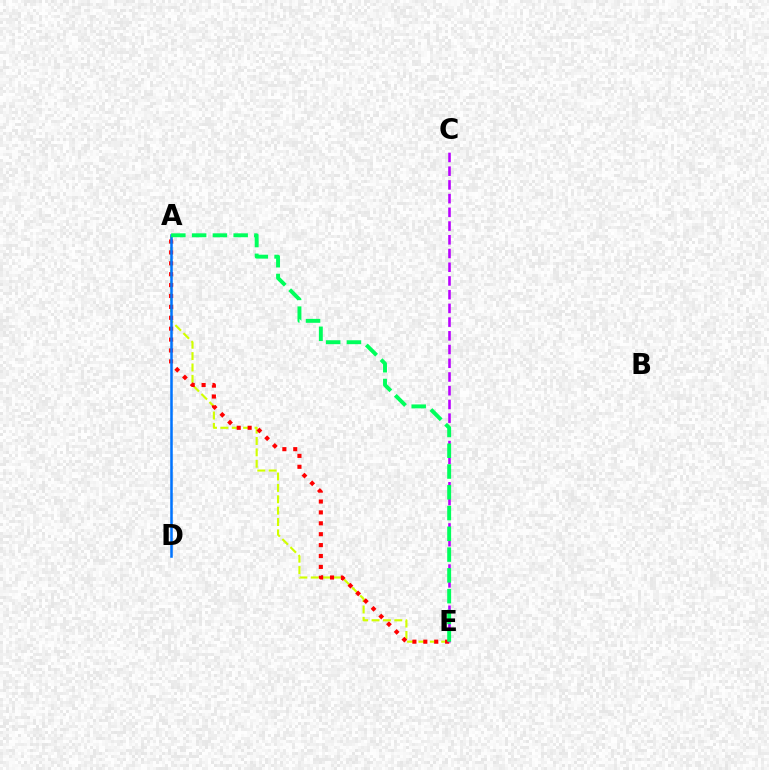{('A', 'E'): [{'color': '#d1ff00', 'line_style': 'dashed', 'thickness': 1.55}, {'color': '#ff0000', 'line_style': 'dotted', 'thickness': 2.96}, {'color': '#00ff5c', 'line_style': 'dashed', 'thickness': 2.82}], ('A', 'D'): [{'color': '#0074ff', 'line_style': 'solid', 'thickness': 1.82}], ('C', 'E'): [{'color': '#b900ff', 'line_style': 'dashed', 'thickness': 1.86}]}